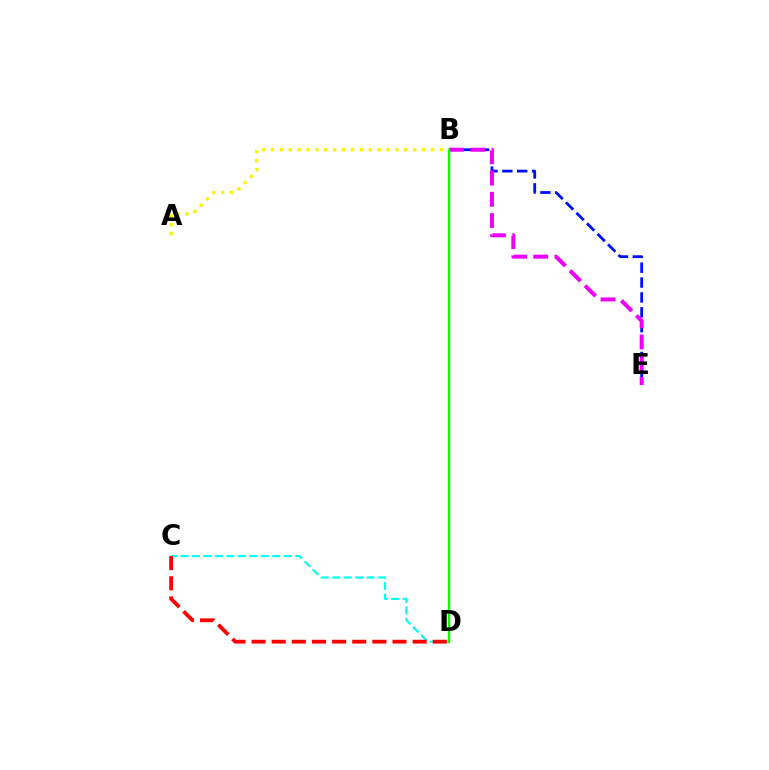{('B', 'E'): [{'color': '#0010ff', 'line_style': 'dashed', 'thickness': 2.02}, {'color': '#ee00ff', 'line_style': 'dashed', 'thickness': 2.88}], ('C', 'D'): [{'color': '#00fff6', 'line_style': 'dashed', 'thickness': 1.56}, {'color': '#ff0000', 'line_style': 'dashed', 'thickness': 2.74}], ('A', 'B'): [{'color': '#fcf500', 'line_style': 'dotted', 'thickness': 2.42}], ('B', 'D'): [{'color': '#08ff00', 'line_style': 'solid', 'thickness': 1.71}]}